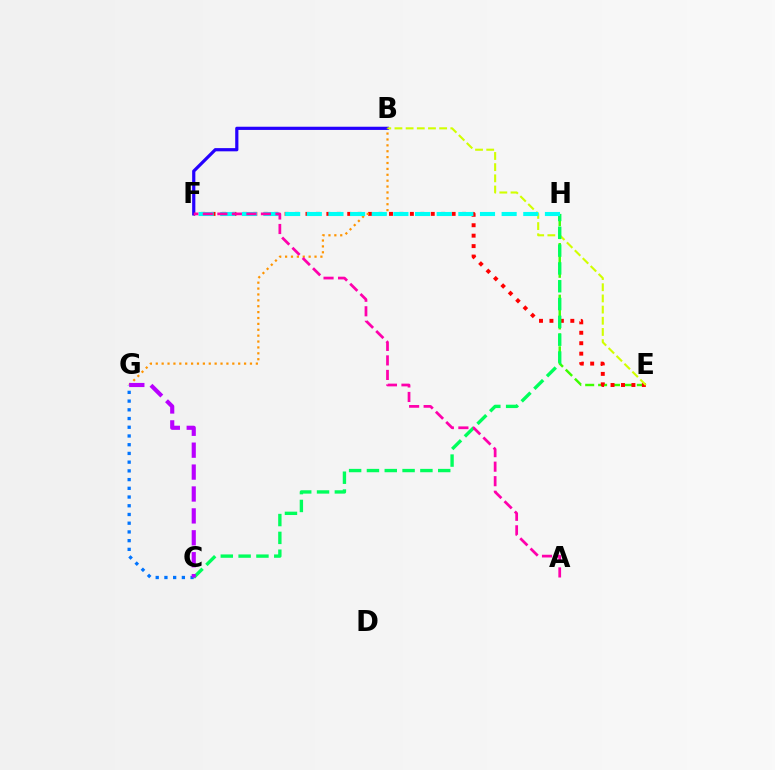{('E', 'H'): [{'color': '#3dff00', 'line_style': 'dashed', 'thickness': 1.75}], ('E', 'F'): [{'color': '#ff0000', 'line_style': 'dotted', 'thickness': 2.84}], ('B', 'F'): [{'color': '#2500ff', 'line_style': 'solid', 'thickness': 2.3}], ('B', 'G'): [{'color': '#ff9400', 'line_style': 'dotted', 'thickness': 1.6}], ('B', 'E'): [{'color': '#d1ff00', 'line_style': 'dashed', 'thickness': 1.52}], ('C', 'H'): [{'color': '#00ff5c', 'line_style': 'dashed', 'thickness': 2.42}], ('C', 'G'): [{'color': '#0074ff', 'line_style': 'dotted', 'thickness': 2.37}, {'color': '#b900ff', 'line_style': 'dashed', 'thickness': 2.98}], ('F', 'H'): [{'color': '#00fff6', 'line_style': 'dashed', 'thickness': 2.94}], ('A', 'F'): [{'color': '#ff00ac', 'line_style': 'dashed', 'thickness': 1.97}]}